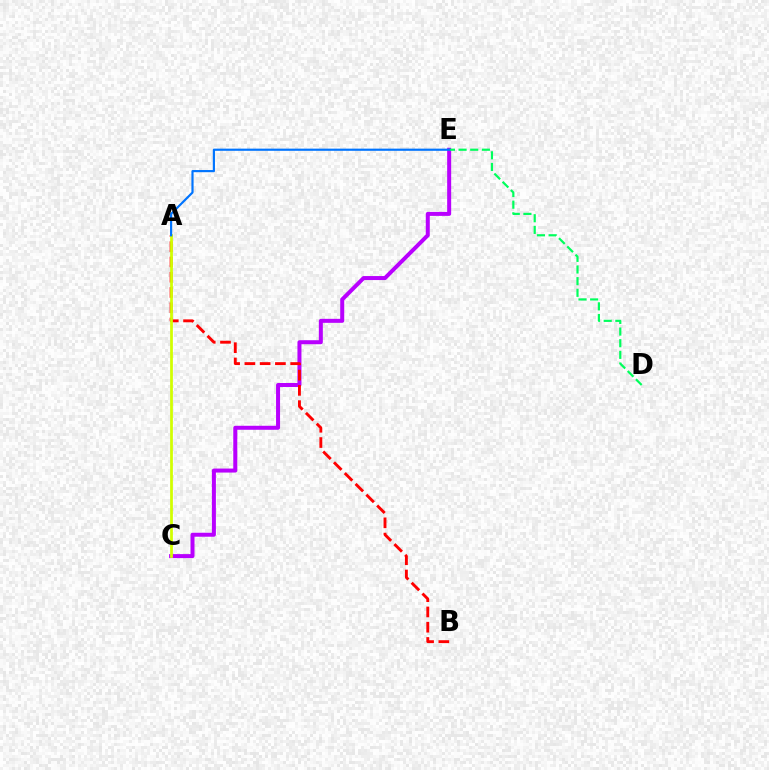{('C', 'E'): [{'color': '#b900ff', 'line_style': 'solid', 'thickness': 2.88}], ('D', 'E'): [{'color': '#00ff5c', 'line_style': 'dashed', 'thickness': 1.58}], ('A', 'B'): [{'color': '#ff0000', 'line_style': 'dashed', 'thickness': 2.07}], ('A', 'C'): [{'color': '#d1ff00', 'line_style': 'solid', 'thickness': 1.98}], ('A', 'E'): [{'color': '#0074ff', 'line_style': 'solid', 'thickness': 1.56}]}